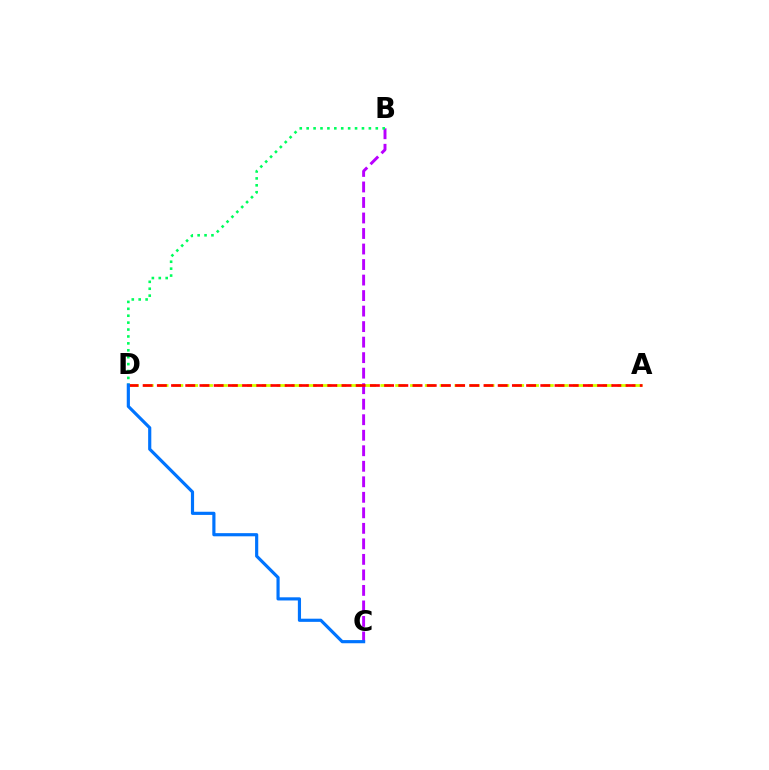{('B', 'C'): [{'color': '#b900ff', 'line_style': 'dashed', 'thickness': 2.11}], ('A', 'D'): [{'color': '#d1ff00', 'line_style': 'dashed', 'thickness': 2.01}, {'color': '#ff0000', 'line_style': 'dashed', 'thickness': 1.93}], ('B', 'D'): [{'color': '#00ff5c', 'line_style': 'dotted', 'thickness': 1.88}], ('C', 'D'): [{'color': '#0074ff', 'line_style': 'solid', 'thickness': 2.28}]}